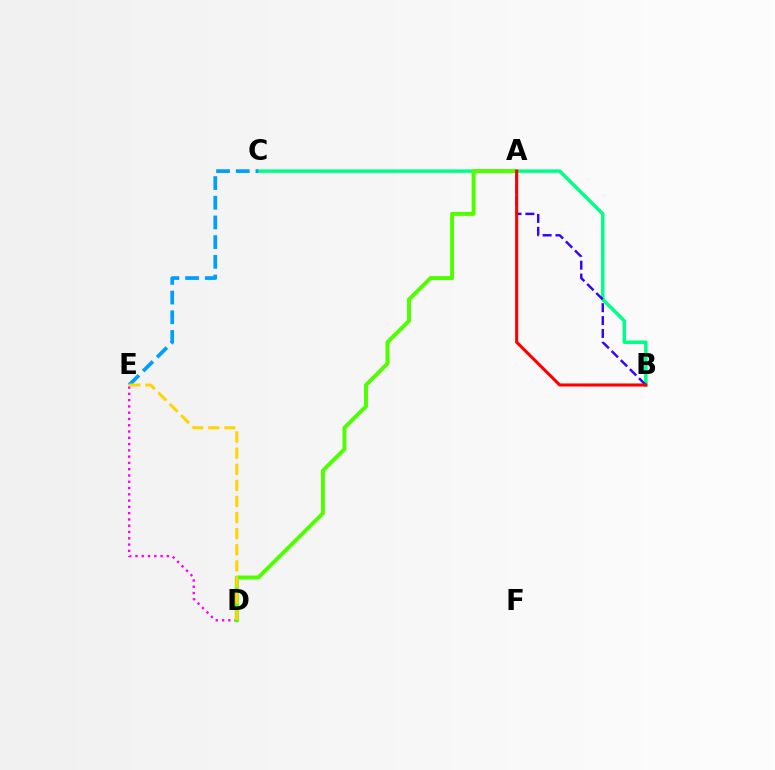{('B', 'C'): [{'color': '#00ff86', 'line_style': 'solid', 'thickness': 2.51}], ('D', 'E'): [{'color': '#ff00ed', 'line_style': 'dotted', 'thickness': 1.71}, {'color': '#ffd500', 'line_style': 'dashed', 'thickness': 2.19}], ('C', 'E'): [{'color': '#009eff', 'line_style': 'dashed', 'thickness': 2.68}], ('A', 'D'): [{'color': '#4fff00', 'line_style': 'solid', 'thickness': 2.84}], ('A', 'B'): [{'color': '#3700ff', 'line_style': 'dashed', 'thickness': 1.75}, {'color': '#ff0000', 'line_style': 'solid', 'thickness': 2.22}]}